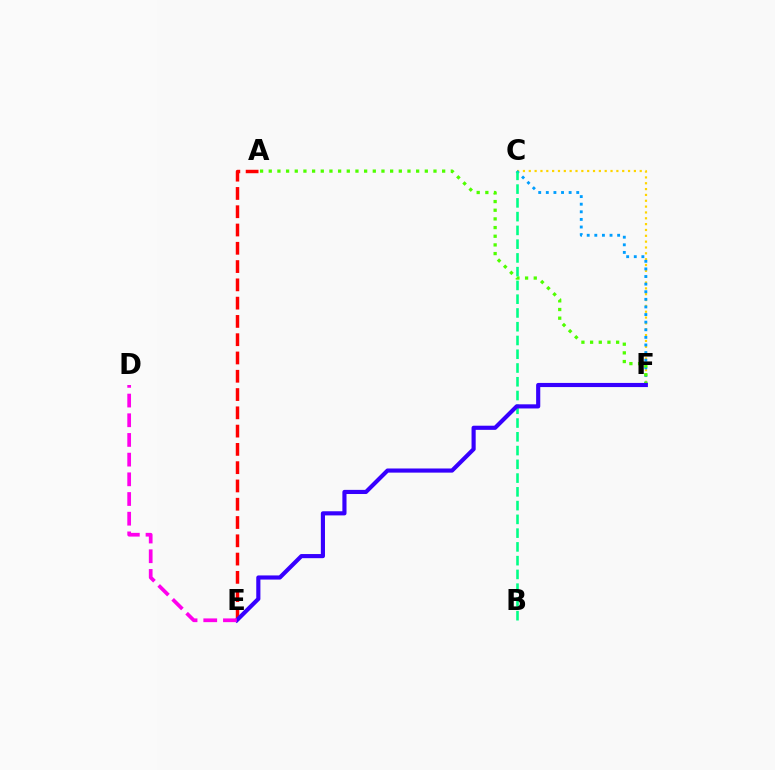{('C', 'F'): [{'color': '#ffd500', 'line_style': 'dotted', 'thickness': 1.59}, {'color': '#009eff', 'line_style': 'dotted', 'thickness': 2.07}], ('A', 'E'): [{'color': '#ff0000', 'line_style': 'dashed', 'thickness': 2.48}], ('B', 'C'): [{'color': '#00ff86', 'line_style': 'dashed', 'thickness': 1.87}], ('A', 'F'): [{'color': '#4fff00', 'line_style': 'dotted', 'thickness': 2.36}], ('E', 'F'): [{'color': '#3700ff', 'line_style': 'solid', 'thickness': 2.98}], ('D', 'E'): [{'color': '#ff00ed', 'line_style': 'dashed', 'thickness': 2.67}]}